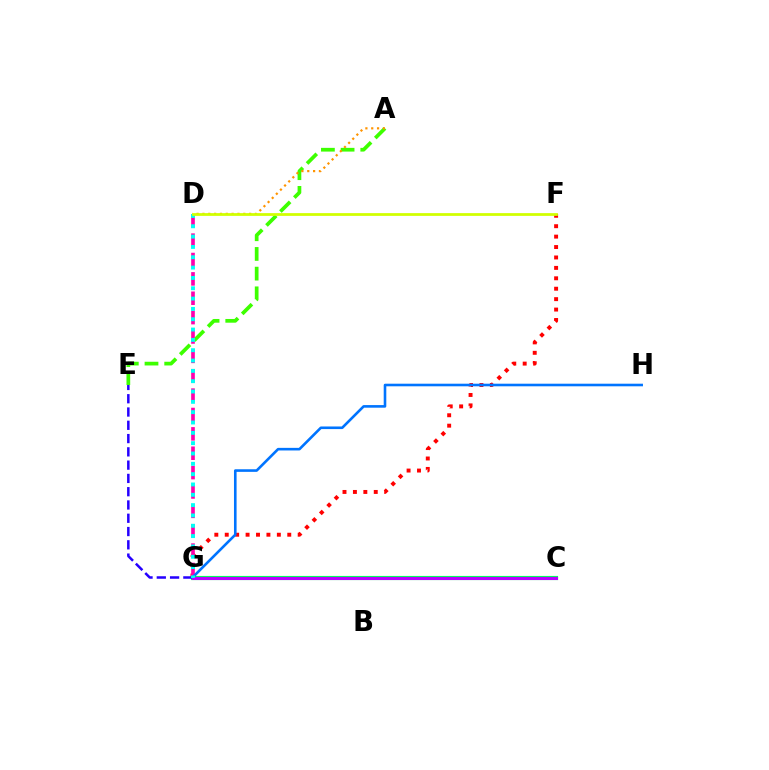{('F', 'G'): [{'color': '#ff0000', 'line_style': 'dotted', 'thickness': 2.83}], ('D', 'G'): [{'color': '#ff00ac', 'line_style': 'dashed', 'thickness': 2.63}, {'color': '#00fff6', 'line_style': 'dotted', 'thickness': 2.81}], ('A', 'E'): [{'color': '#3dff00', 'line_style': 'dashed', 'thickness': 2.68}], ('C', 'G'): [{'color': '#00ff5c', 'line_style': 'solid', 'thickness': 2.99}, {'color': '#b900ff', 'line_style': 'solid', 'thickness': 2.21}], ('E', 'G'): [{'color': '#2500ff', 'line_style': 'dashed', 'thickness': 1.8}], ('G', 'H'): [{'color': '#0074ff', 'line_style': 'solid', 'thickness': 1.88}], ('A', 'D'): [{'color': '#ff9400', 'line_style': 'dotted', 'thickness': 1.59}], ('D', 'F'): [{'color': '#d1ff00', 'line_style': 'solid', 'thickness': 1.99}]}